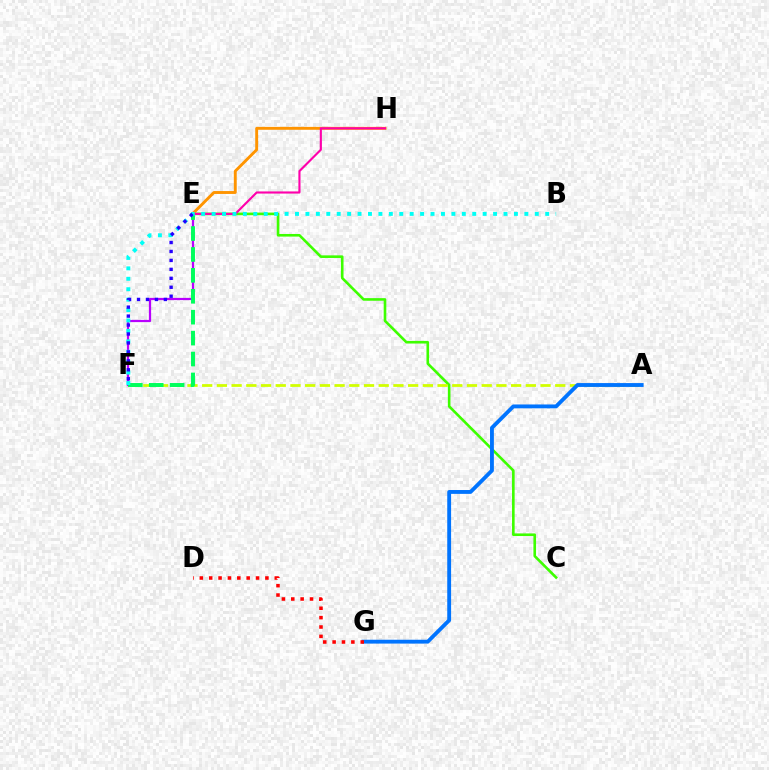{('C', 'E'): [{'color': '#3dff00', 'line_style': 'solid', 'thickness': 1.89}], ('A', 'F'): [{'color': '#d1ff00', 'line_style': 'dashed', 'thickness': 2.0}], ('E', 'H'): [{'color': '#ff9400', 'line_style': 'solid', 'thickness': 2.09}, {'color': '#ff00ac', 'line_style': 'solid', 'thickness': 1.54}], ('E', 'F'): [{'color': '#b900ff', 'line_style': 'solid', 'thickness': 1.61}, {'color': '#00ff5c', 'line_style': 'dashed', 'thickness': 2.84}, {'color': '#2500ff', 'line_style': 'dotted', 'thickness': 2.43}], ('A', 'G'): [{'color': '#0074ff', 'line_style': 'solid', 'thickness': 2.77}], ('D', 'G'): [{'color': '#ff0000', 'line_style': 'dotted', 'thickness': 2.55}], ('B', 'F'): [{'color': '#00fff6', 'line_style': 'dotted', 'thickness': 2.83}]}